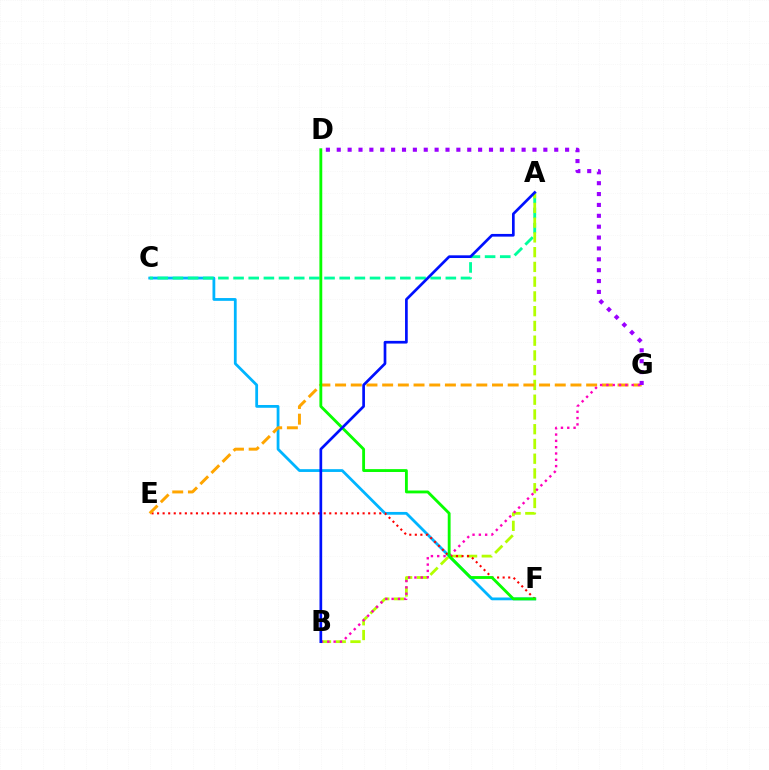{('C', 'F'): [{'color': '#00b5ff', 'line_style': 'solid', 'thickness': 2.01}], ('A', 'C'): [{'color': '#00ff9d', 'line_style': 'dashed', 'thickness': 2.06}], ('A', 'B'): [{'color': '#b3ff00', 'line_style': 'dashed', 'thickness': 2.0}, {'color': '#0010ff', 'line_style': 'solid', 'thickness': 1.94}], ('E', 'F'): [{'color': '#ff0000', 'line_style': 'dotted', 'thickness': 1.51}], ('E', 'G'): [{'color': '#ffa500', 'line_style': 'dashed', 'thickness': 2.13}], ('B', 'G'): [{'color': '#ff00bd', 'line_style': 'dotted', 'thickness': 1.71}], ('D', 'F'): [{'color': '#08ff00', 'line_style': 'solid', 'thickness': 2.05}], ('D', 'G'): [{'color': '#9b00ff', 'line_style': 'dotted', 'thickness': 2.95}]}